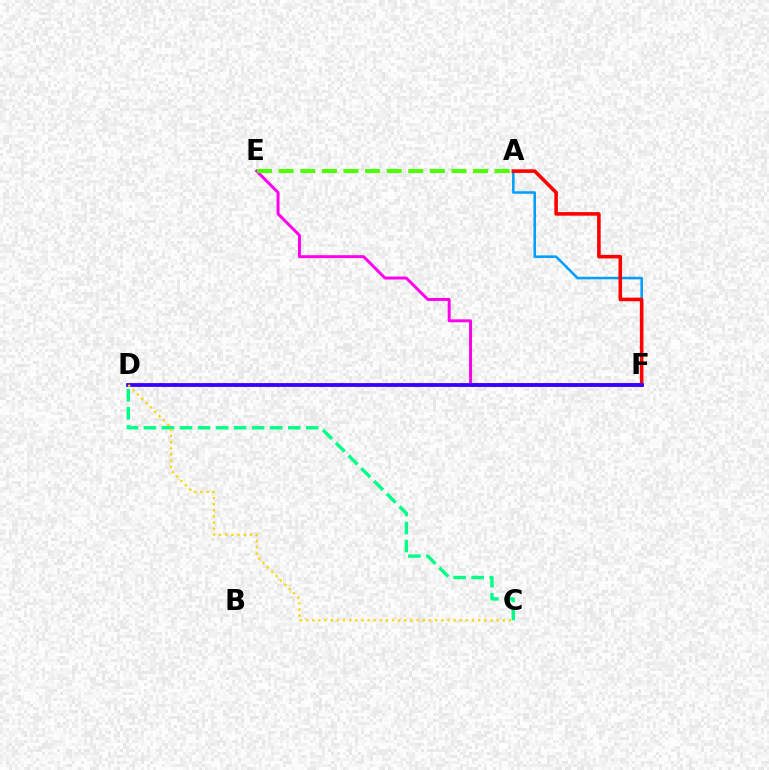{('A', 'F'): [{'color': '#009eff', 'line_style': 'solid', 'thickness': 1.82}, {'color': '#ff0000', 'line_style': 'solid', 'thickness': 2.57}], ('C', 'D'): [{'color': '#00ff86', 'line_style': 'dashed', 'thickness': 2.45}, {'color': '#ffd500', 'line_style': 'dotted', 'thickness': 1.67}], ('E', 'F'): [{'color': '#ff00ed', 'line_style': 'solid', 'thickness': 2.14}], ('A', 'E'): [{'color': '#4fff00', 'line_style': 'dashed', 'thickness': 2.93}], ('D', 'F'): [{'color': '#3700ff', 'line_style': 'solid', 'thickness': 2.73}]}